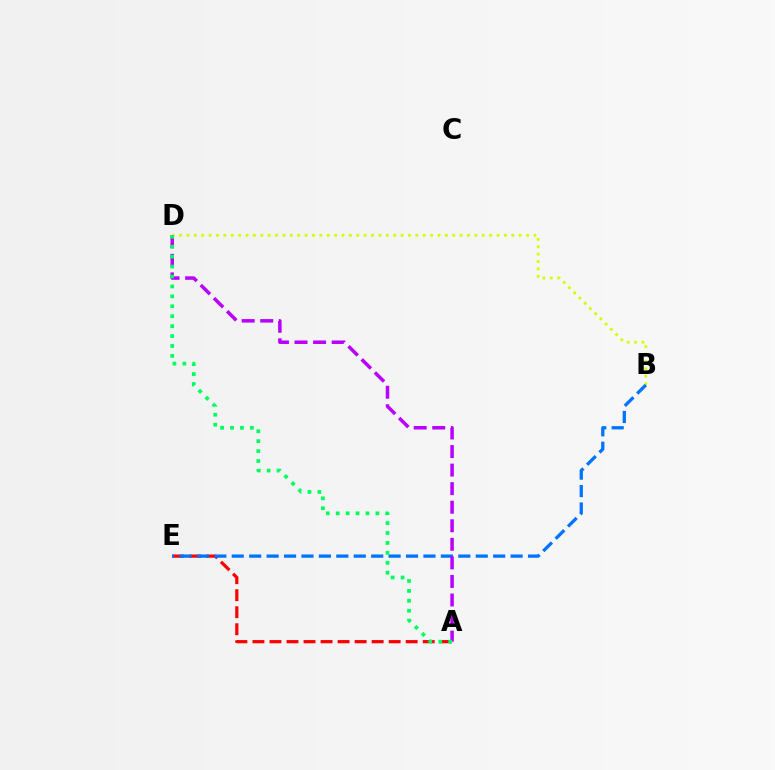{('A', 'E'): [{'color': '#ff0000', 'line_style': 'dashed', 'thickness': 2.31}], ('B', 'D'): [{'color': '#d1ff00', 'line_style': 'dotted', 'thickness': 2.01}], ('B', 'E'): [{'color': '#0074ff', 'line_style': 'dashed', 'thickness': 2.37}], ('A', 'D'): [{'color': '#b900ff', 'line_style': 'dashed', 'thickness': 2.52}, {'color': '#00ff5c', 'line_style': 'dotted', 'thickness': 2.7}]}